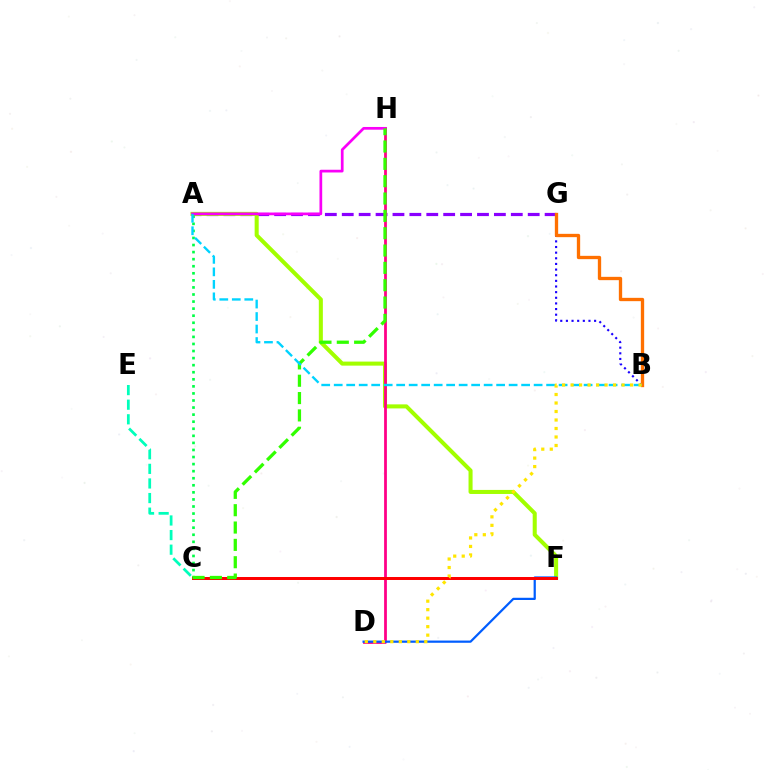{('B', 'G'): [{'color': '#1900ff', 'line_style': 'dotted', 'thickness': 1.53}, {'color': '#ff7000', 'line_style': 'solid', 'thickness': 2.39}], ('A', 'G'): [{'color': '#8a00ff', 'line_style': 'dashed', 'thickness': 2.3}], ('C', 'E'): [{'color': '#00ffbb', 'line_style': 'dashed', 'thickness': 1.98}], ('A', 'F'): [{'color': '#a2ff00', 'line_style': 'solid', 'thickness': 2.91}], ('D', 'H'): [{'color': '#ff0088', 'line_style': 'solid', 'thickness': 2.0}], ('D', 'F'): [{'color': '#005dff', 'line_style': 'solid', 'thickness': 1.6}], ('A', 'C'): [{'color': '#00ff45', 'line_style': 'dotted', 'thickness': 1.92}], ('C', 'F'): [{'color': '#ff0000', 'line_style': 'solid', 'thickness': 2.15}], ('A', 'H'): [{'color': '#fa00f9', 'line_style': 'solid', 'thickness': 1.96}], ('C', 'H'): [{'color': '#31ff00', 'line_style': 'dashed', 'thickness': 2.36}], ('A', 'B'): [{'color': '#00d3ff', 'line_style': 'dashed', 'thickness': 1.7}], ('B', 'D'): [{'color': '#ffe600', 'line_style': 'dotted', 'thickness': 2.31}]}